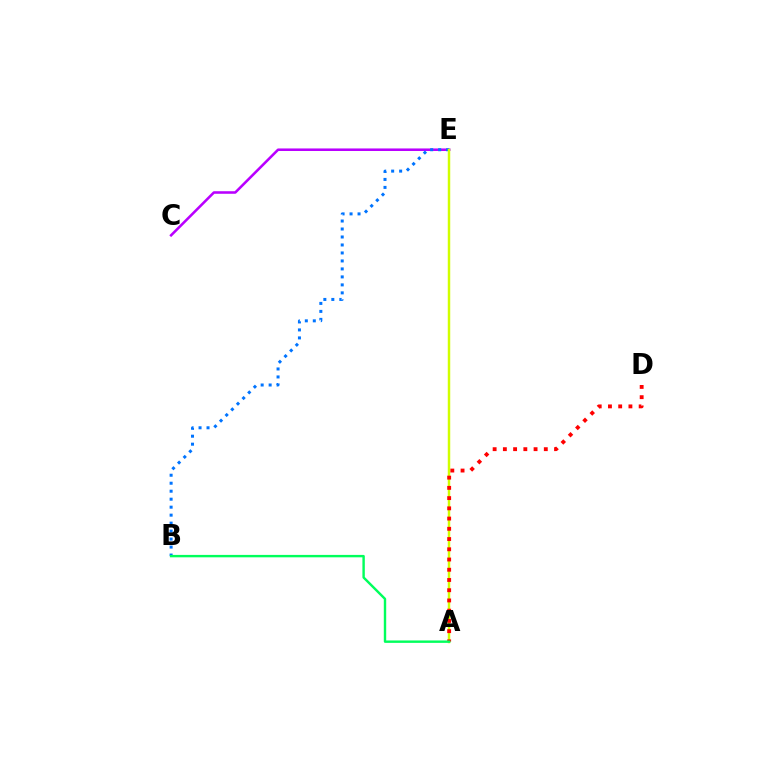{('C', 'E'): [{'color': '#b900ff', 'line_style': 'solid', 'thickness': 1.84}], ('B', 'E'): [{'color': '#0074ff', 'line_style': 'dotted', 'thickness': 2.17}], ('A', 'E'): [{'color': '#d1ff00', 'line_style': 'solid', 'thickness': 1.78}], ('A', 'D'): [{'color': '#ff0000', 'line_style': 'dotted', 'thickness': 2.78}], ('A', 'B'): [{'color': '#00ff5c', 'line_style': 'solid', 'thickness': 1.74}]}